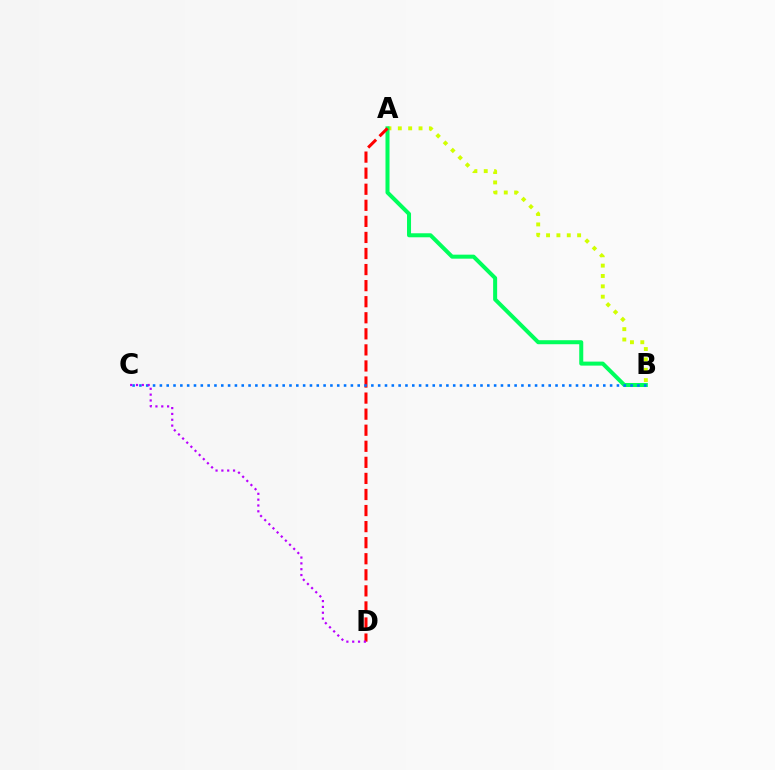{('A', 'B'): [{'color': '#d1ff00', 'line_style': 'dotted', 'thickness': 2.81}, {'color': '#00ff5c', 'line_style': 'solid', 'thickness': 2.89}], ('A', 'D'): [{'color': '#ff0000', 'line_style': 'dashed', 'thickness': 2.18}], ('B', 'C'): [{'color': '#0074ff', 'line_style': 'dotted', 'thickness': 1.85}], ('C', 'D'): [{'color': '#b900ff', 'line_style': 'dotted', 'thickness': 1.58}]}